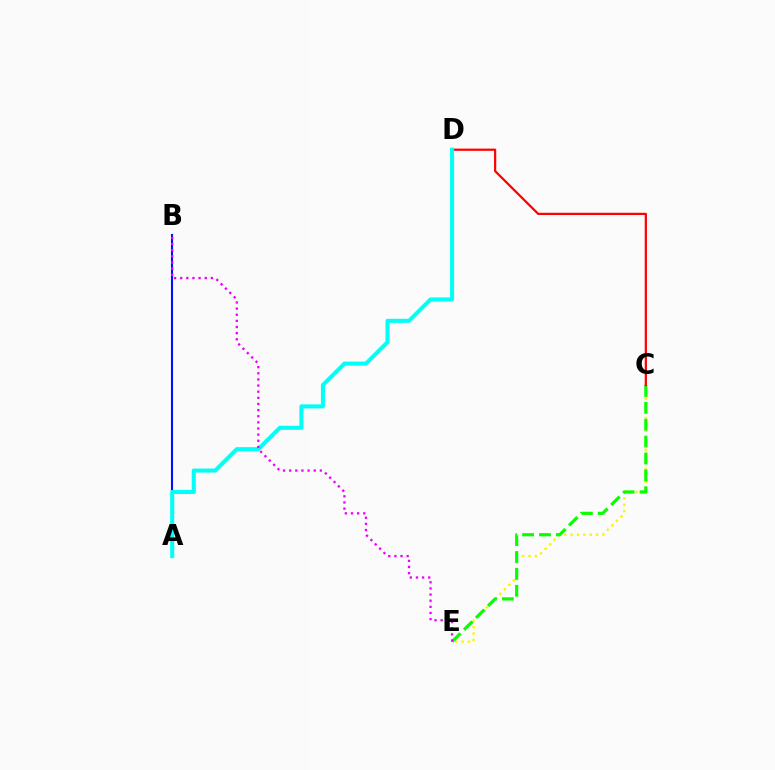{('C', 'E'): [{'color': '#fcf500', 'line_style': 'dotted', 'thickness': 1.73}, {'color': '#08ff00', 'line_style': 'dashed', 'thickness': 2.29}], ('A', 'B'): [{'color': '#0010ff', 'line_style': 'solid', 'thickness': 1.5}], ('C', 'D'): [{'color': '#ff0000', 'line_style': 'solid', 'thickness': 1.6}], ('A', 'D'): [{'color': '#00fff6', 'line_style': 'solid', 'thickness': 2.91}], ('B', 'E'): [{'color': '#ee00ff', 'line_style': 'dotted', 'thickness': 1.67}]}